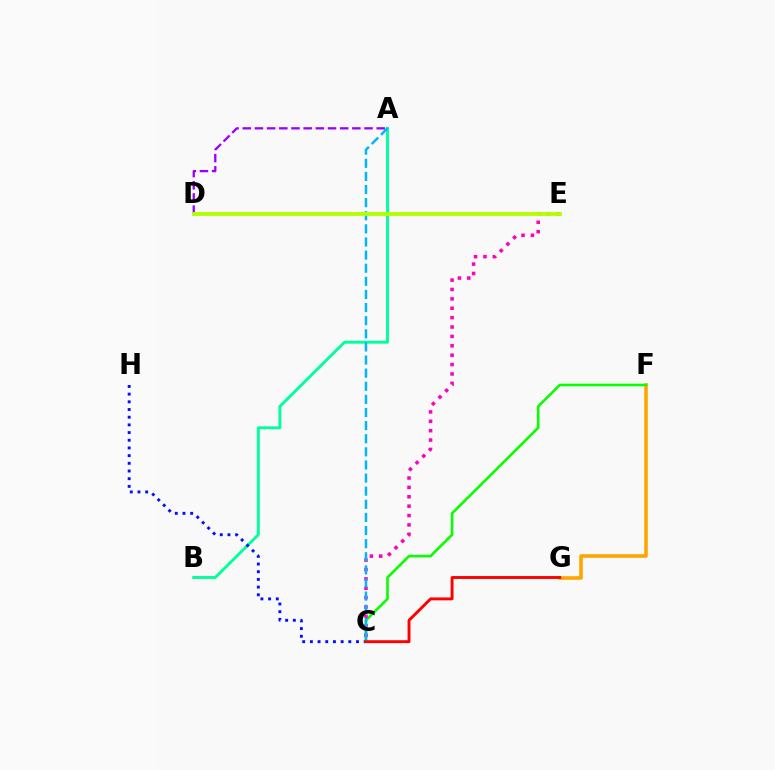{('A', 'B'): [{'color': '#00ff9d', 'line_style': 'solid', 'thickness': 2.09}], ('F', 'G'): [{'color': '#ffa500', 'line_style': 'solid', 'thickness': 2.59}], ('C', 'H'): [{'color': '#0010ff', 'line_style': 'dotted', 'thickness': 2.09}], ('C', 'F'): [{'color': '#08ff00', 'line_style': 'solid', 'thickness': 1.88}], ('C', 'G'): [{'color': '#ff0000', 'line_style': 'solid', 'thickness': 2.09}], ('C', 'E'): [{'color': '#ff00bd', 'line_style': 'dotted', 'thickness': 2.55}], ('A', 'C'): [{'color': '#00b5ff', 'line_style': 'dashed', 'thickness': 1.78}], ('A', 'D'): [{'color': '#9b00ff', 'line_style': 'dashed', 'thickness': 1.65}], ('D', 'E'): [{'color': '#b3ff00', 'line_style': 'solid', 'thickness': 2.74}]}